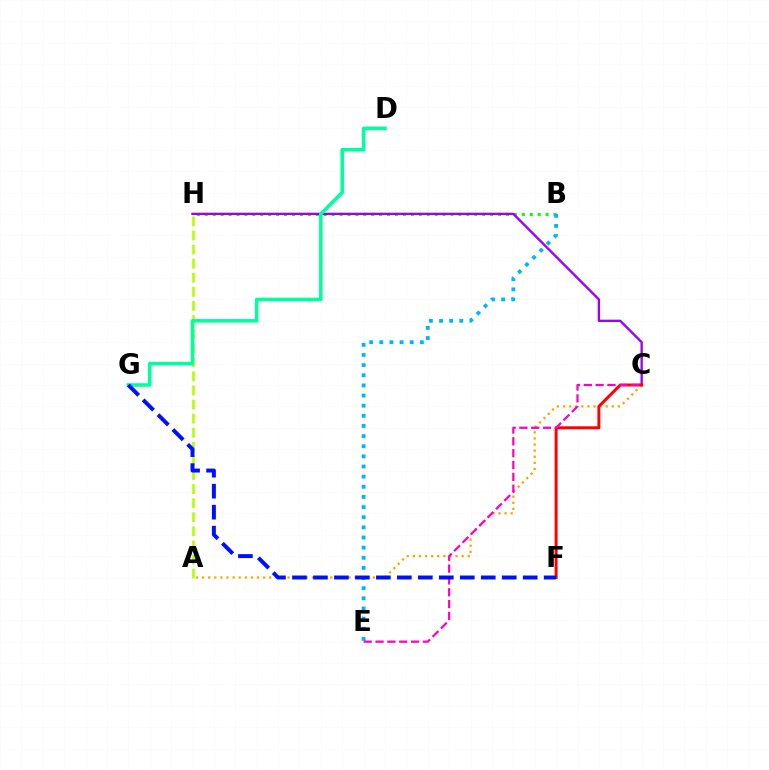{('B', 'H'): [{'color': '#08ff00', 'line_style': 'dotted', 'thickness': 2.15}], ('C', 'H'): [{'color': '#9b00ff', 'line_style': 'solid', 'thickness': 1.69}], ('A', 'H'): [{'color': '#b3ff00', 'line_style': 'dashed', 'thickness': 1.91}], ('A', 'C'): [{'color': '#ffa500', 'line_style': 'dotted', 'thickness': 1.66}], ('C', 'F'): [{'color': '#ff0000', 'line_style': 'solid', 'thickness': 2.14}], ('D', 'G'): [{'color': '#00ff9d', 'line_style': 'solid', 'thickness': 2.56}], ('B', 'E'): [{'color': '#00b5ff', 'line_style': 'dotted', 'thickness': 2.76}], ('C', 'E'): [{'color': '#ff00bd', 'line_style': 'dashed', 'thickness': 1.61}], ('F', 'G'): [{'color': '#0010ff', 'line_style': 'dashed', 'thickness': 2.85}]}